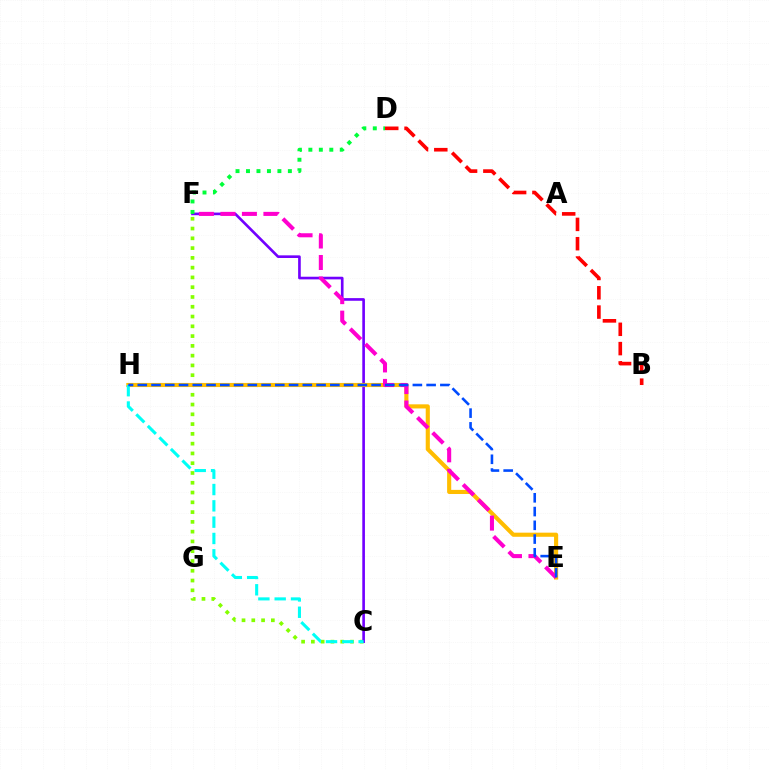{('C', 'F'): [{'color': '#84ff00', 'line_style': 'dotted', 'thickness': 2.66}, {'color': '#7200ff', 'line_style': 'solid', 'thickness': 1.91}], ('E', 'H'): [{'color': '#ffbd00', 'line_style': 'solid', 'thickness': 2.96}, {'color': '#004bff', 'line_style': 'dashed', 'thickness': 1.87}], ('B', 'D'): [{'color': '#ff0000', 'line_style': 'dashed', 'thickness': 2.62}], ('E', 'F'): [{'color': '#ff00cf', 'line_style': 'dashed', 'thickness': 2.92}], ('C', 'H'): [{'color': '#00fff6', 'line_style': 'dashed', 'thickness': 2.22}], ('D', 'F'): [{'color': '#00ff39', 'line_style': 'dotted', 'thickness': 2.84}]}